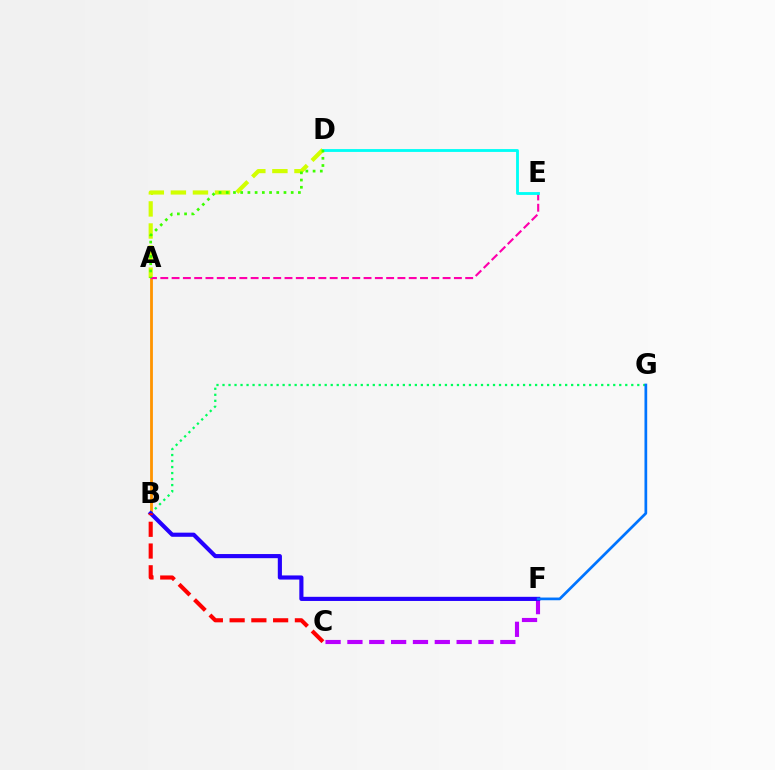{('C', 'F'): [{'color': '#b900ff', 'line_style': 'dashed', 'thickness': 2.97}], ('A', 'D'): [{'color': '#d1ff00', 'line_style': 'dashed', 'thickness': 3.0}, {'color': '#3dff00', 'line_style': 'dotted', 'thickness': 1.96}], ('A', 'B'): [{'color': '#ff9400', 'line_style': 'solid', 'thickness': 2.02}], ('B', 'G'): [{'color': '#00ff5c', 'line_style': 'dotted', 'thickness': 1.63}], ('B', 'F'): [{'color': '#2500ff', 'line_style': 'solid', 'thickness': 2.98}], ('B', 'C'): [{'color': '#ff0000', 'line_style': 'dashed', 'thickness': 2.96}], ('A', 'E'): [{'color': '#ff00ac', 'line_style': 'dashed', 'thickness': 1.53}], ('F', 'G'): [{'color': '#0074ff', 'line_style': 'solid', 'thickness': 1.95}], ('D', 'E'): [{'color': '#00fff6', 'line_style': 'solid', 'thickness': 2.05}]}